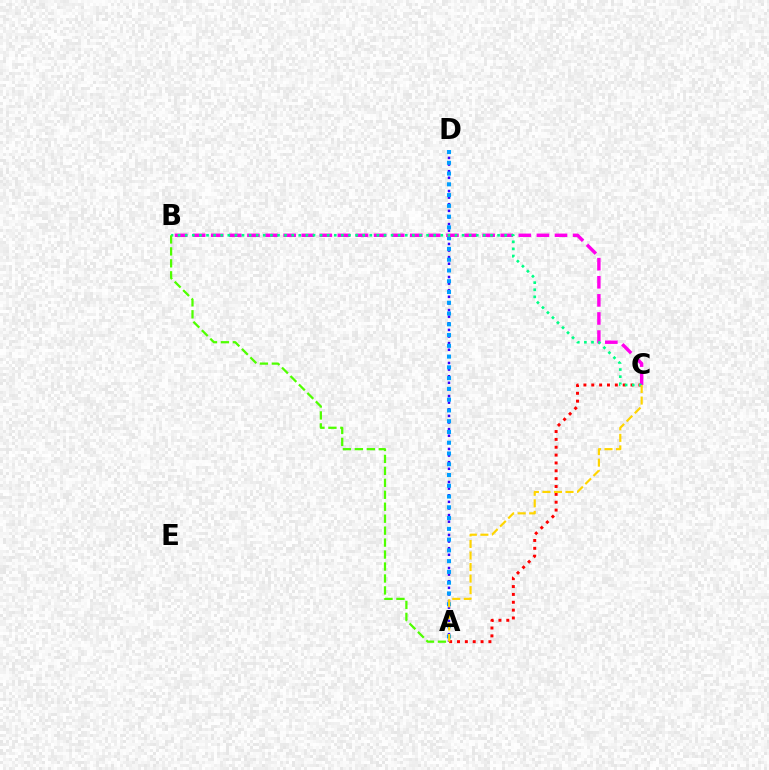{('A', 'D'): [{'color': '#3700ff', 'line_style': 'dotted', 'thickness': 1.8}, {'color': '#009eff', 'line_style': 'dotted', 'thickness': 2.93}], ('A', 'C'): [{'color': '#ff0000', 'line_style': 'dotted', 'thickness': 2.13}, {'color': '#ffd500', 'line_style': 'dashed', 'thickness': 1.57}], ('B', 'C'): [{'color': '#ff00ed', 'line_style': 'dashed', 'thickness': 2.46}, {'color': '#00ff86', 'line_style': 'dotted', 'thickness': 1.93}], ('A', 'B'): [{'color': '#4fff00', 'line_style': 'dashed', 'thickness': 1.62}]}